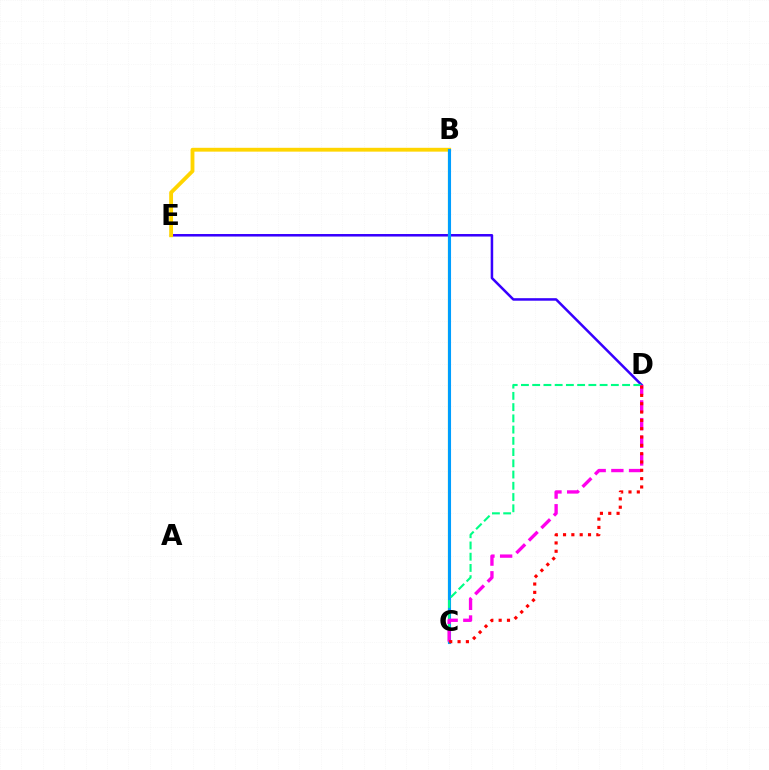{('D', 'E'): [{'color': '#3700ff', 'line_style': 'solid', 'thickness': 1.81}], ('B', 'E'): [{'color': '#ffd500', 'line_style': 'solid', 'thickness': 2.76}], ('B', 'C'): [{'color': '#4fff00', 'line_style': 'solid', 'thickness': 1.55}, {'color': '#009eff', 'line_style': 'solid', 'thickness': 2.22}], ('C', 'D'): [{'color': '#00ff86', 'line_style': 'dashed', 'thickness': 1.53}, {'color': '#ff00ed', 'line_style': 'dashed', 'thickness': 2.4}, {'color': '#ff0000', 'line_style': 'dotted', 'thickness': 2.26}]}